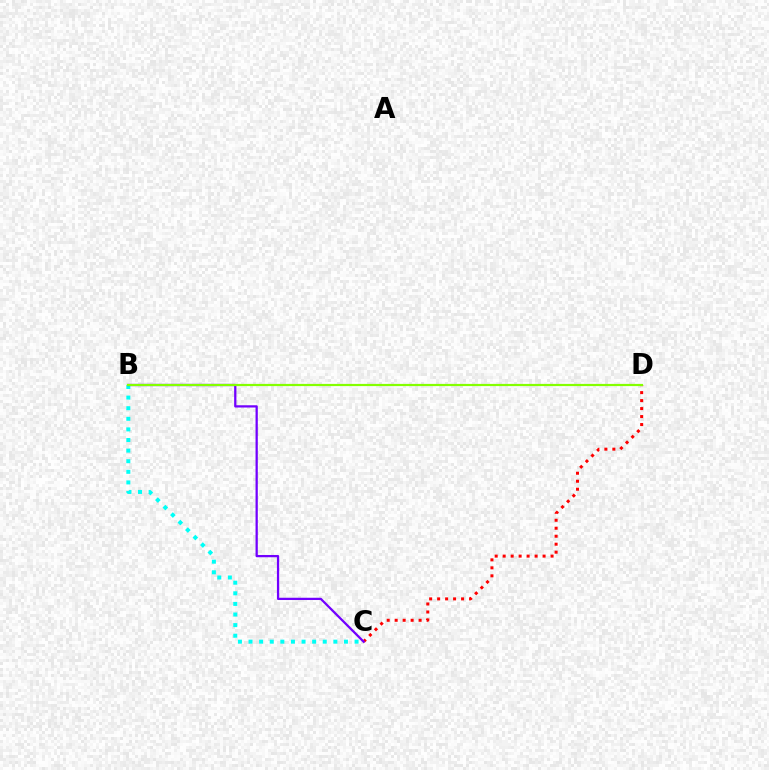{('B', 'C'): [{'color': '#00fff6', 'line_style': 'dotted', 'thickness': 2.88}, {'color': '#7200ff', 'line_style': 'solid', 'thickness': 1.63}], ('C', 'D'): [{'color': '#ff0000', 'line_style': 'dotted', 'thickness': 2.17}], ('B', 'D'): [{'color': '#84ff00', 'line_style': 'solid', 'thickness': 1.59}]}